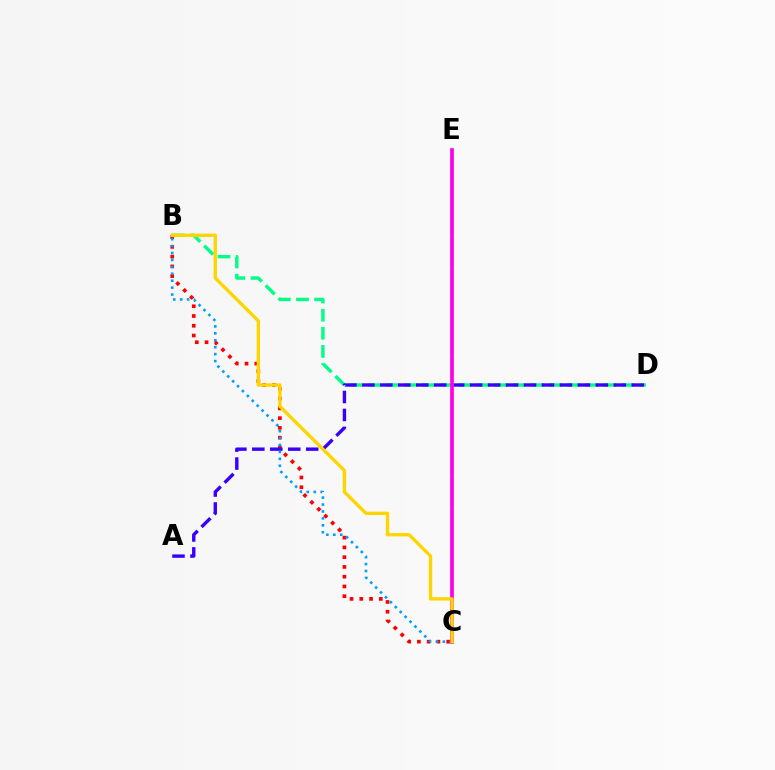{('B', 'D'): [{'color': '#00ff86', 'line_style': 'dashed', 'thickness': 2.46}], ('B', 'C'): [{'color': '#ff0000', 'line_style': 'dotted', 'thickness': 2.65}, {'color': '#009eff', 'line_style': 'dotted', 'thickness': 1.88}, {'color': '#ffd500', 'line_style': 'solid', 'thickness': 2.41}], ('A', 'D'): [{'color': '#3700ff', 'line_style': 'dashed', 'thickness': 2.44}], ('C', 'E'): [{'color': '#4fff00', 'line_style': 'dotted', 'thickness': 1.71}, {'color': '#ff00ed', 'line_style': 'solid', 'thickness': 2.65}]}